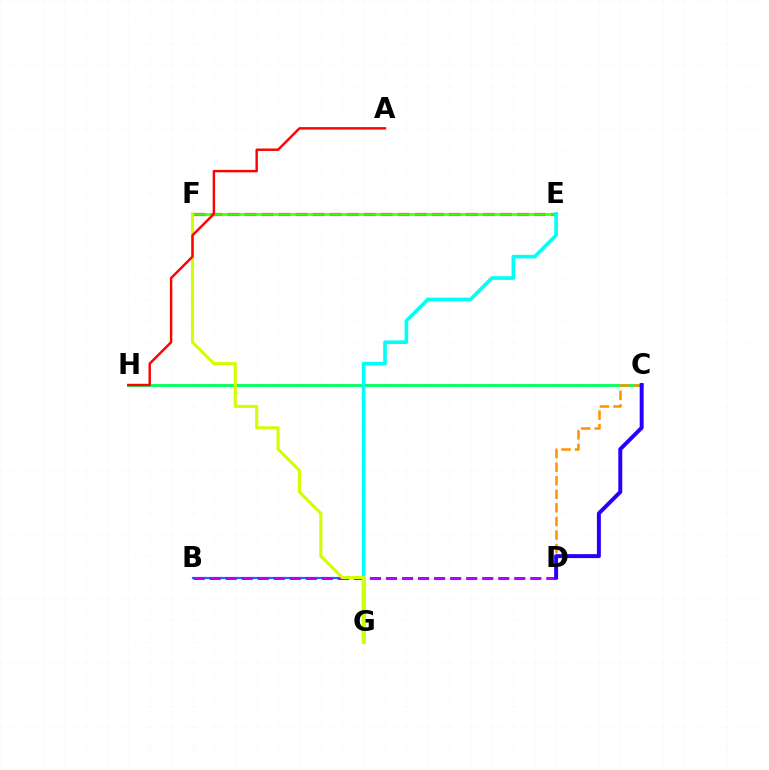{('C', 'H'): [{'color': '#00ff5c', 'line_style': 'solid', 'thickness': 2.02}], ('E', 'F'): [{'color': '#ff00ac', 'line_style': 'dashed', 'thickness': 2.31}, {'color': '#3dff00', 'line_style': 'solid', 'thickness': 1.82}], ('B', 'G'): [{'color': '#0074ff', 'line_style': 'solid', 'thickness': 1.57}], ('B', 'D'): [{'color': '#b900ff', 'line_style': 'dashed', 'thickness': 2.18}], ('E', 'G'): [{'color': '#00fff6', 'line_style': 'solid', 'thickness': 2.61}], ('F', 'G'): [{'color': '#d1ff00', 'line_style': 'solid', 'thickness': 2.23}], ('C', 'D'): [{'color': '#ff9400', 'line_style': 'dashed', 'thickness': 1.84}, {'color': '#2500ff', 'line_style': 'solid', 'thickness': 2.84}], ('A', 'H'): [{'color': '#ff0000', 'line_style': 'solid', 'thickness': 1.74}]}